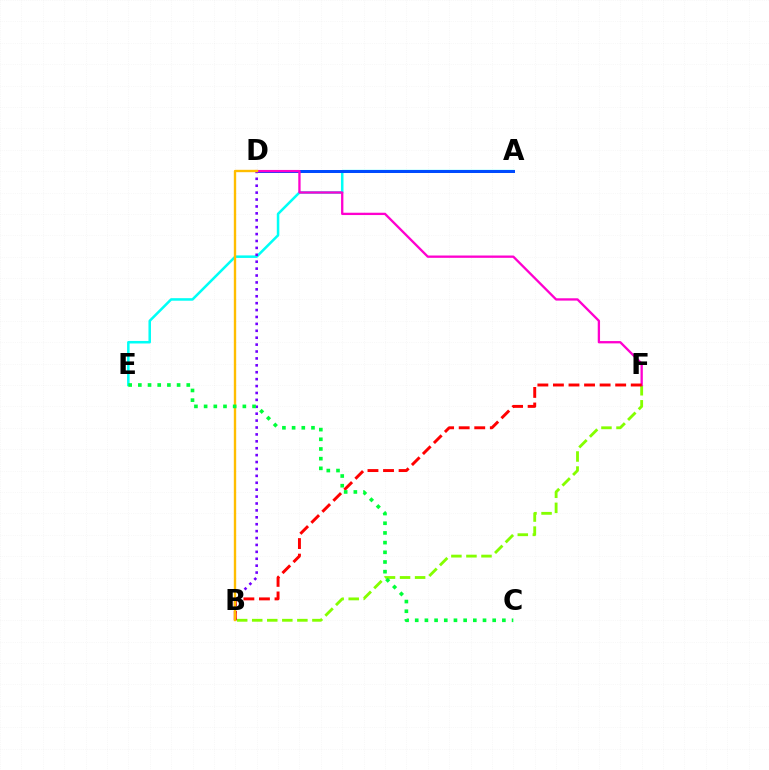{('A', 'E'): [{'color': '#00fff6', 'line_style': 'solid', 'thickness': 1.82}], ('B', 'F'): [{'color': '#84ff00', 'line_style': 'dashed', 'thickness': 2.04}, {'color': '#ff0000', 'line_style': 'dashed', 'thickness': 2.11}], ('A', 'D'): [{'color': '#004bff', 'line_style': 'solid', 'thickness': 2.17}], ('B', 'D'): [{'color': '#7200ff', 'line_style': 'dotted', 'thickness': 1.88}, {'color': '#ffbd00', 'line_style': 'solid', 'thickness': 1.71}], ('D', 'F'): [{'color': '#ff00cf', 'line_style': 'solid', 'thickness': 1.67}], ('C', 'E'): [{'color': '#00ff39', 'line_style': 'dotted', 'thickness': 2.63}]}